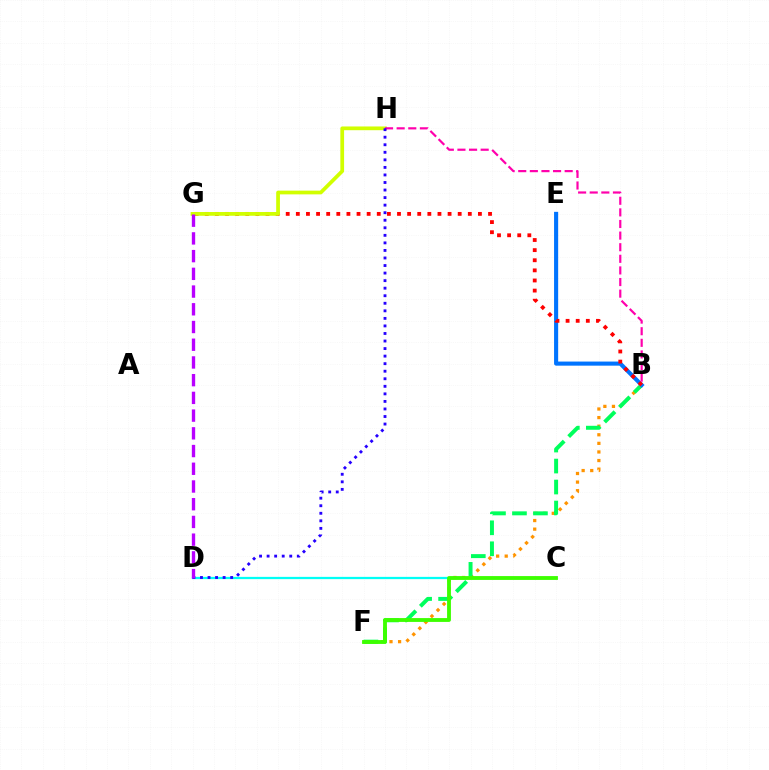{('B', 'F'): [{'color': '#ff9400', 'line_style': 'dotted', 'thickness': 2.33}, {'color': '#00ff5c', 'line_style': 'dashed', 'thickness': 2.85}], ('B', 'E'): [{'color': '#0074ff', 'line_style': 'solid', 'thickness': 2.95}], ('B', 'G'): [{'color': '#ff0000', 'line_style': 'dotted', 'thickness': 2.75}], ('C', 'D'): [{'color': '#00fff6', 'line_style': 'solid', 'thickness': 1.62}], ('G', 'H'): [{'color': '#d1ff00', 'line_style': 'solid', 'thickness': 2.69}], ('C', 'F'): [{'color': '#3dff00', 'line_style': 'solid', 'thickness': 2.76}], ('B', 'H'): [{'color': '#ff00ac', 'line_style': 'dashed', 'thickness': 1.58}], ('D', 'H'): [{'color': '#2500ff', 'line_style': 'dotted', 'thickness': 2.05}], ('D', 'G'): [{'color': '#b900ff', 'line_style': 'dashed', 'thickness': 2.41}]}